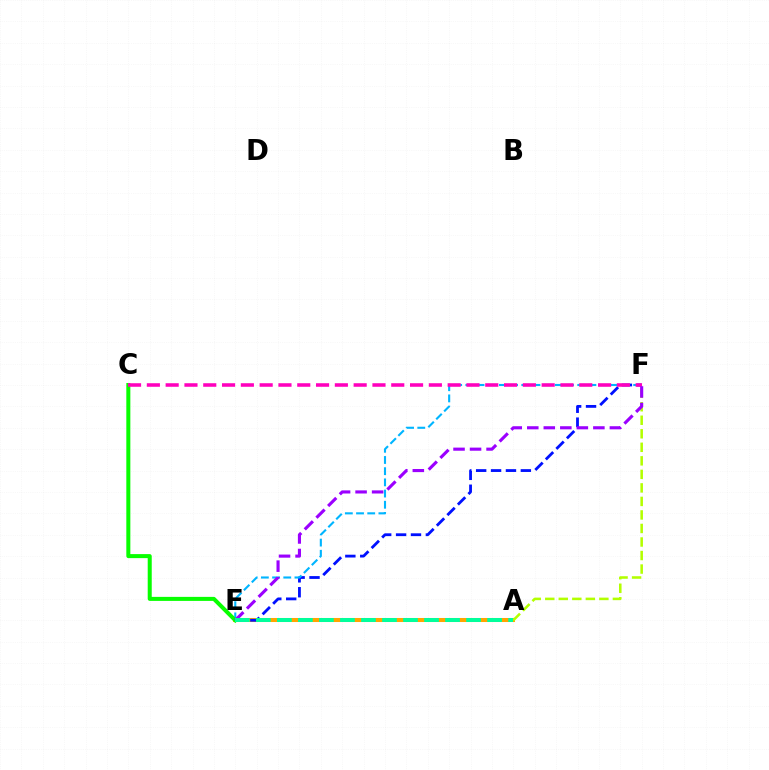{('A', 'E'): [{'color': '#ff0000', 'line_style': 'dotted', 'thickness': 2.79}, {'color': '#ffa500', 'line_style': 'solid', 'thickness': 2.91}, {'color': '#00ff9d', 'line_style': 'dashed', 'thickness': 2.86}], ('E', 'F'): [{'color': '#0010ff', 'line_style': 'dashed', 'thickness': 2.02}, {'color': '#00b5ff', 'line_style': 'dashed', 'thickness': 1.52}, {'color': '#9b00ff', 'line_style': 'dashed', 'thickness': 2.24}], ('A', 'F'): [{'color': '#b3ff00', 'line_style': 'dashed', 'thickness': 1.84}], ('C', 'E'): [{'color': '#08ff00', 'line_style': 'solid', 'thickness': 2.9}], ('C', 'F'): [{'color': '#ff00bd', 'line_style': 'dashed', 'thickness': 2.55}]}